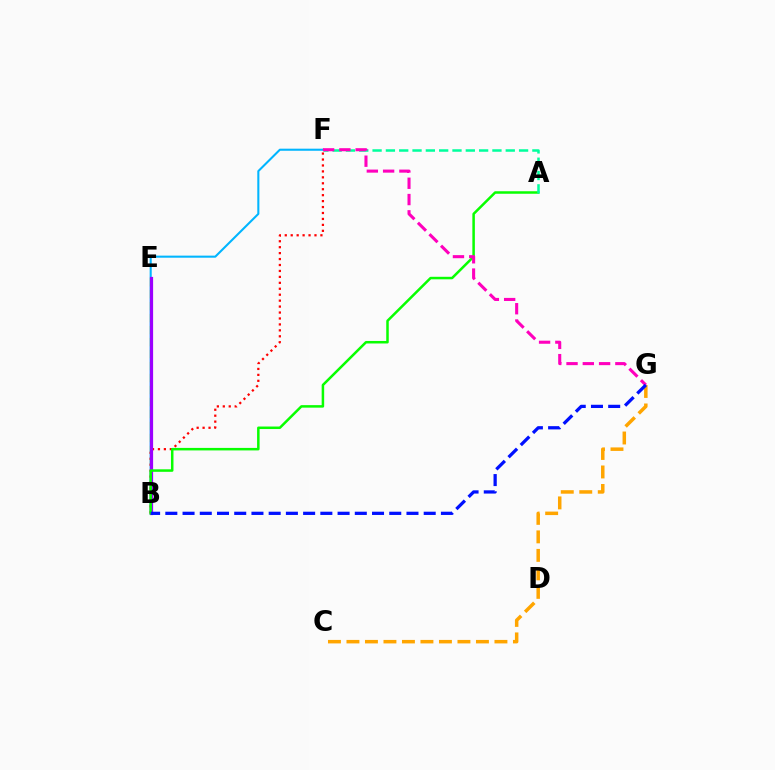{('B', 'F'): [{'color': '#00b5ff', 'line_style': 'solid', 'thickness': 1.5}, {'color': '#ff0000', 'line_style': 'dotted', 'thickness': 1.61}], ('B', 'E'): [{'color': '#b3ff00', 'line_style': 'dashed', 'thickness': 1.63}, {'color': '#9b00ff', 'line_style': 'solid', 'thickness': 2.31}], ('A', 'B'): [{'color': '#08ff00', 'line_style': 'solid', 'thickness': 1.81}], ('A', 'F'): [{'color': '#00ff9d', 'line_style': 'dashed', 'thickness': 1.81}], ('C', 'G'): [{'color': '#ffa500', 'line_style': 'dashed', 'thickness': 2.51}], ('F', 'G'): [{'color': '#ff00bd', 'line_style': 'dashed', 'thickness': 2.21}], ('B', 'G'): [{'color': '#0010ff', 'line_style': 'dashed', 'thickness': 2.34}]}